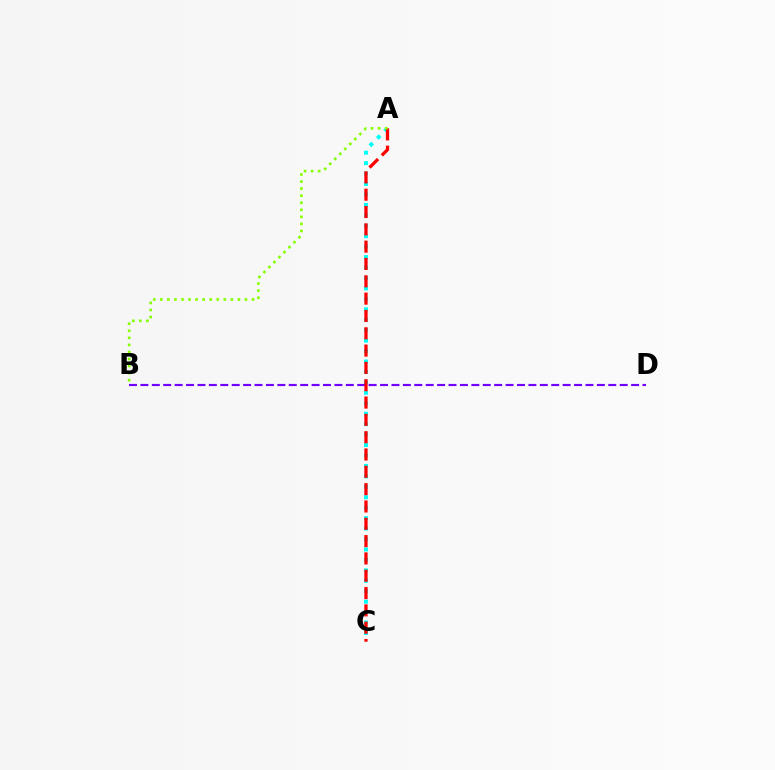{('A', 'C'): [{'color': '#00fff6', 'line_style': 'dotted', 'thickness': 2.84}, {'color': '#ff0000', 'line_style': 'dashed', 'thickness': 2.35}], ('B', 'D'): [{'color': '#7200ff', 'line_style': 'dashed', 'thickness': 1.55}], ('A', 'B'): [{'color': '#84ff00', 'line_style': 'dotted', 'thickness': 1.92}]}